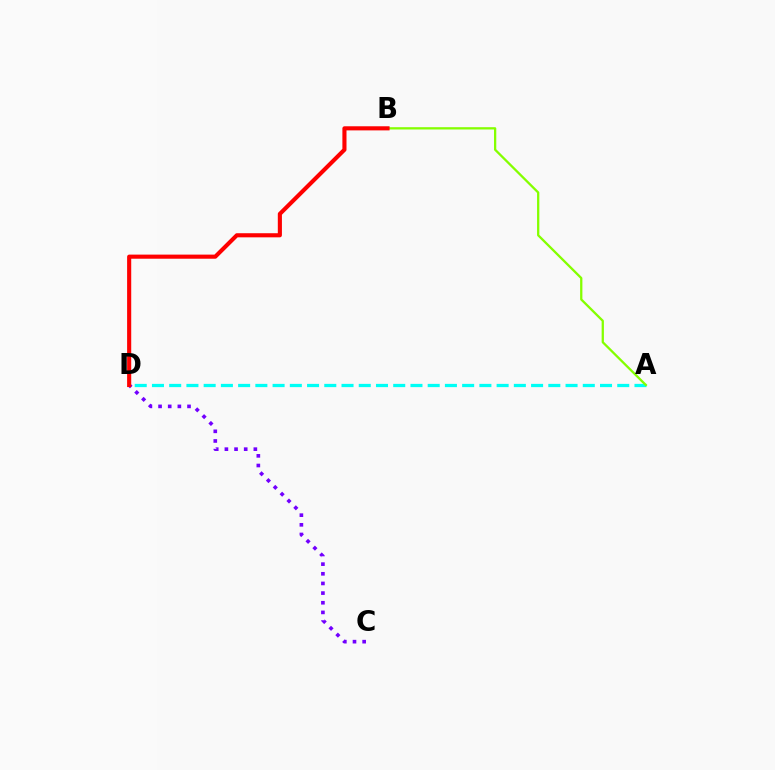{('A', 'D'): [{'color': '#00fff6', 'line_style': 'dashed', 'thickness': 2.34}], ('C', 'D'): [{'color': '#7200ff', 'line_style': 'dotted', 'thickness': 2.62}], ('A', 'B'): [{'color': '#84ff00', 'line_style': 'solid', 'thickness': 1.64}], ('B', 'D'): [{'color': '#ff0000', 'line_style': 'solid', 'thickness': 2.96}]}